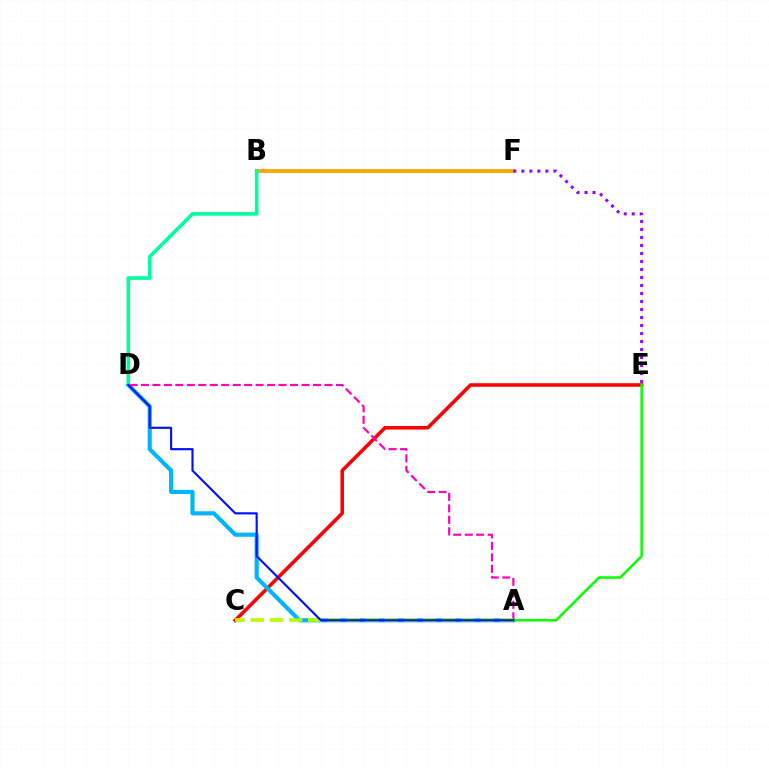{('C', 'E'): [{'color': '#ff0000', 'line_style': 'solid', 'thickness': 2.57}], ('A', 'D'): [{'color': '#00b5ff', 'line_style': 'solid', 'thickness': 2.97}, {'color': '#ff00bd', 'line_style': 'dashed', 'thickness': 1.56}, {'color': '#0010ff', 'line_style': 'solid', 'thickness': 1.54}], ('B', 'F'): [{'color': '#ffa500', 'line_style': 'solid', 'thickness': 2.73}], ('A', 'E'): [{'color': '#08ff00', 'line_style': 'solid', 'thickness': 1.81}], ('A', 'C'): [{'color': '#b3ff00', 'line_style': 'dashed', 'thickness': 2.6}], ('B', 'D'): [{'color': '#00ff9d', 'line_style': 'solid', 'thickness': 2.61}], ('E', 'F'): [{'color': '#9b00ff', 'line_style': 'dotted', 'thickness': 2.18}]}